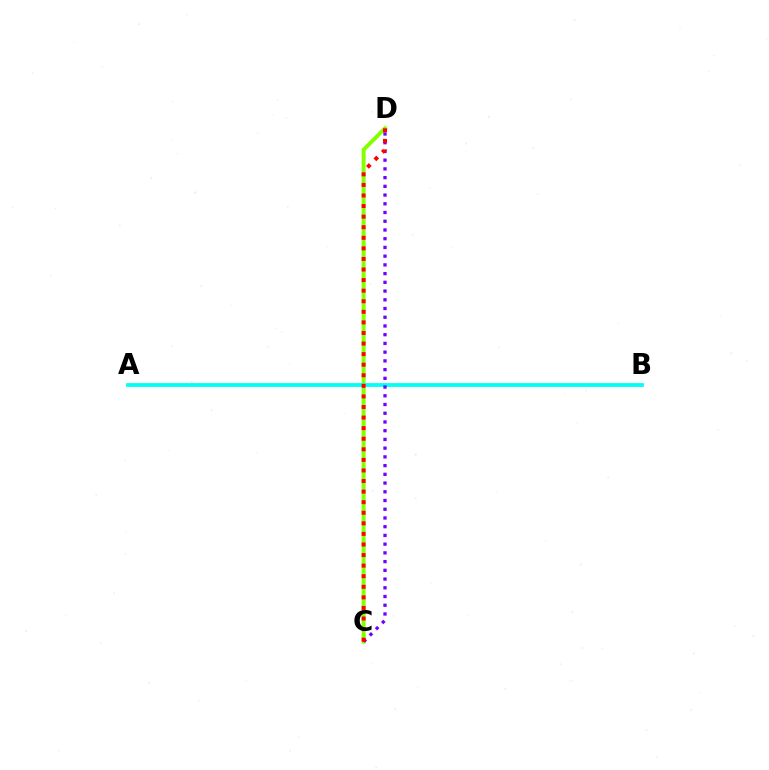{('C', 'D'): [{'color': '#84ff00', 'line_style': 'solid', 'thickness': 2.84}, {'color': '#7200ff', 'line_style': 'dotted', 'thickness': 2.37}, {'color': '#ff0000', 'line_style': 'dotted', 'thickness': 2.87}], ('A', 'B'): [{'color': '#00fff6', 'line_style': 'solid', 'thickness': 2.72}]}